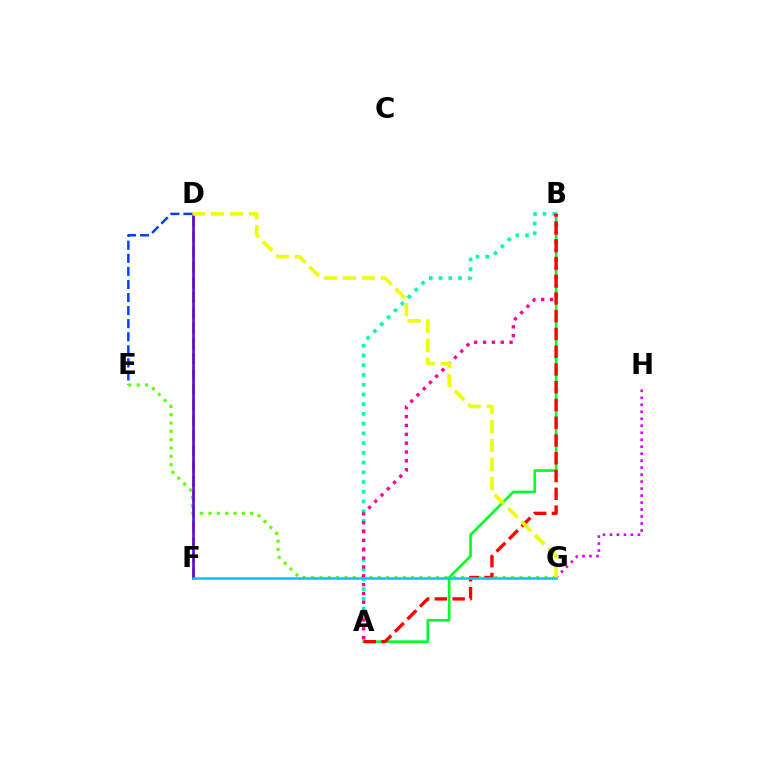{('D', 'E'): [{'color': '#003fff', 'line_style': 'dashed', 'thickness': 1.78}], ('D', 'F'): [{'color': '#ff8800', 'line_style': 'dashed', 'thickness': 2.08}, {'color': '#4f00ff', 'line_style': 'solid', 'thickness': 1.83}], ('E', 'G'): [{'color': '#66ff00', 'line_style': 'dotted', 'thickness': 2.26}], ('A', 'B'): [{'color': '#00ff27', 'line_style': 'solid', 'thickness': 1.91}, {'color': '#00ffaf', 'line_style': 'dotted', 'thickness': 2.64}, {'color': '#ff00a0', 'line_style': 'dotted', 'thickness': 2.4}, {'color': '#ff0000', 'line_style': 'dashed', 'thickness': 2.41}], ('G', 'H'): [{'color': '#d600ff', 'line_style': 'dotted', 'thickness': 1.9}], ('F', 'G'): [{'color': '#00c7ff', 'line_style': 'solid', 'thickness': 1.8}], ('D', 'G'): [{'color': '#eeff00', 'line_style': 'dashed', 'thickness': 2.58}]}